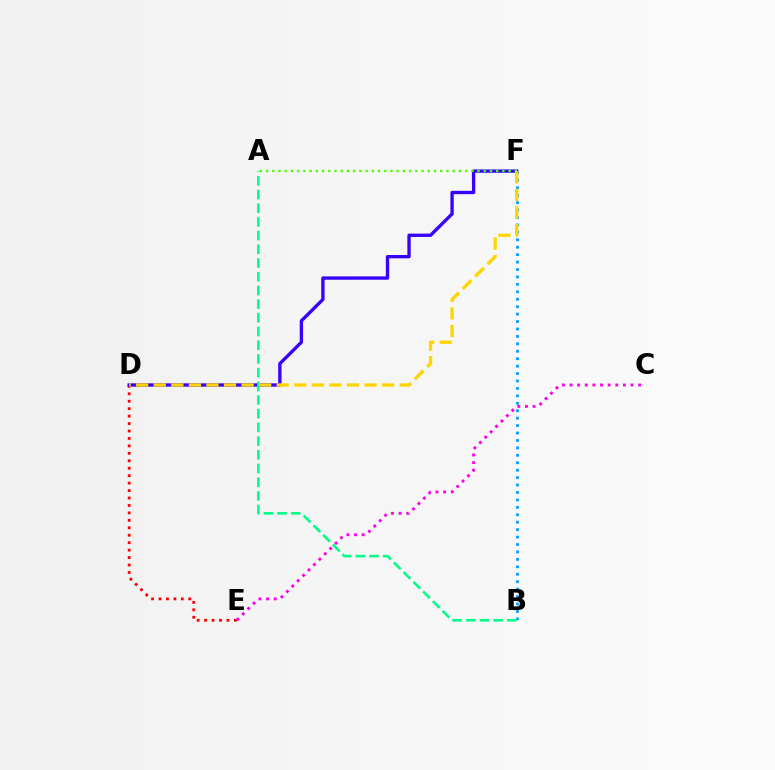{('D', 'E'): [{'color': '#ff0000', 'line_style': 'dotted', 'thickness': 2.02}], ('B', 'F'): [{'color': '#009eff', 'line_style': 'dotted', 'thickness': 2.02}], ('D', 'F'): [{'color': '#3700ff', 'line_style': 'solid', 'thickness': 2.4}, {'color': '#ffd500', 'line_style': 'dashed', 'thickness': 2.39}], ('A', 'F'): [{'color': '#4fff00', 'line_style': 'dotted', 'thickness': 1.69}], ('A', 'B'): [{'color': '#00ff86', 'line_style': 'dashed', 'thickness': 1.86}], ('C', 'E'): [{'color': '#ff00ed', 'line_style': 'dotted', 'thickness': 2.07}]}